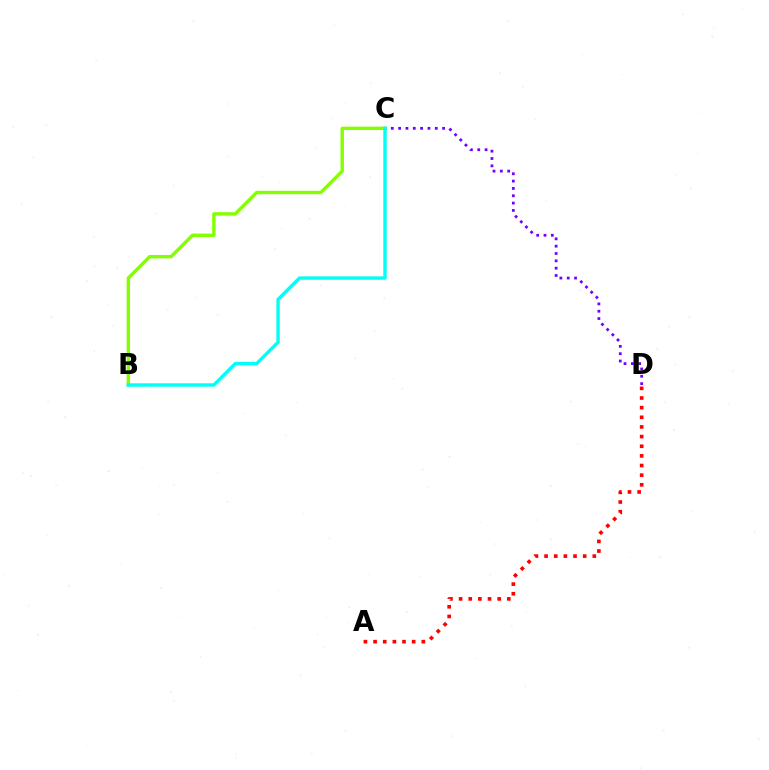{('A', 'D'): [{'color': '#ff0000', 'line_style': 'dotted', 'thickness': 2.62}], ('B', 'C'): [{'color': '#84ff00', 'line_style': 'solid', 'thickness': 2.44}, {'color': '#00fff6', 'line_style': 'solid', 'thickness': 2.45}], ('C', 'D'): [{'color': '#7200ff', 'line_style': 'dotted', 'thickness': 1.99}]}